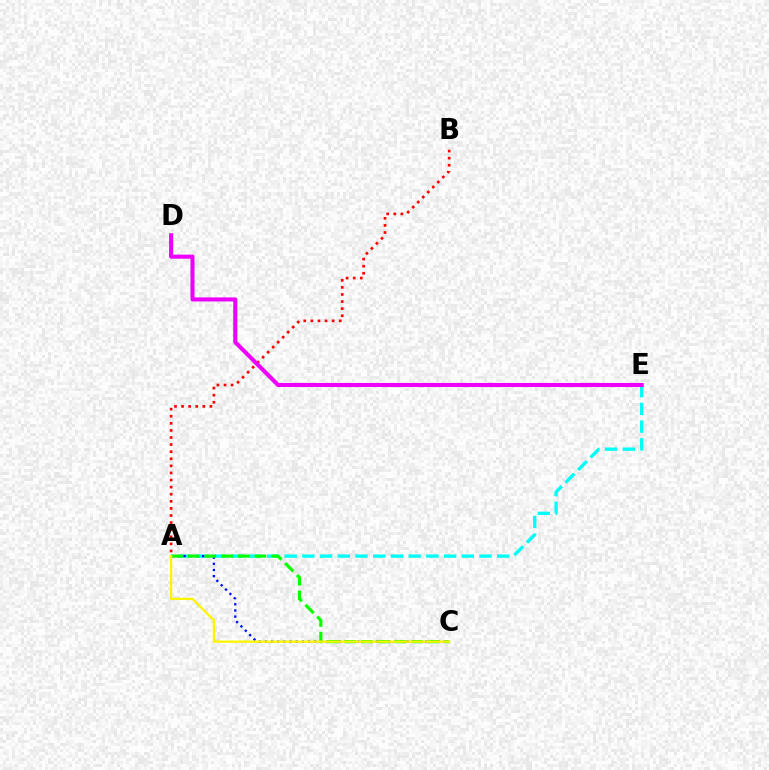{('A', 'E'): [{'color': '#00fff6', 'line_style': 'dashed', 'thickness': 2.41}], ('A', 'B'): [{'color': '#ff0000', 'line_style': 'dotted', 'thickness': 1.93}], ('A', 'C'): [{'color': '#0010ff', 'line_style': 'dotted', 'thickness': 1.67}, {'color': '#08ff00', 'line_style': 'dashed', 'thickness': 2.27}, {'color': '#fcf500', 'line_style': 'solid', 'thickness': 1.65}], ('D', 'E'): [{'color': '#ee00ff', 'line_style': 'solid', 'thickness': 2.93}]}